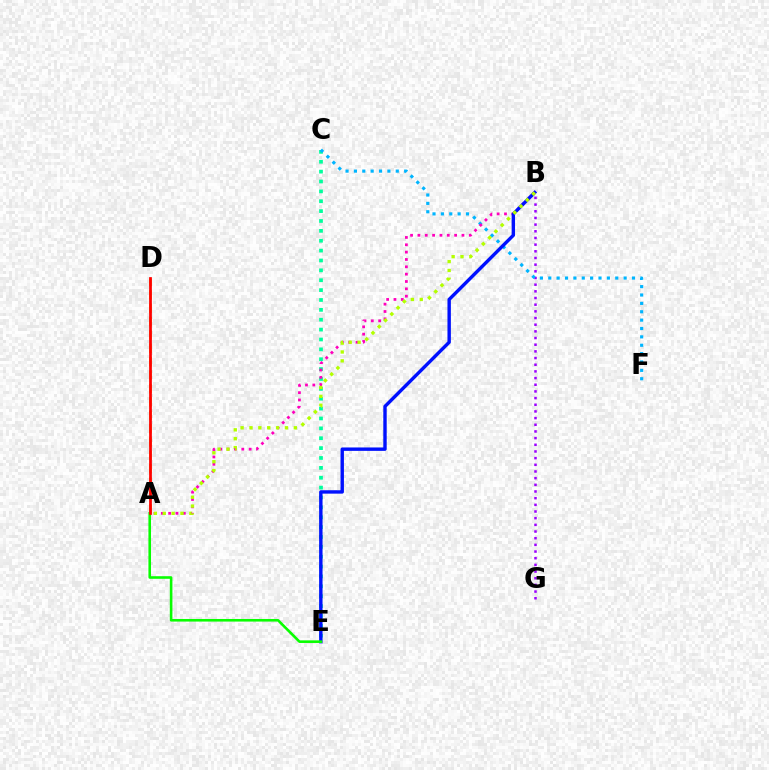{('B', 'G'): [{'color': '#9b00ff', 'line_style': 'dotted', 'thickness': 1.81}], ('C', 'E'): [{'color': '#00ff9d', 'line_style': 'dotted', 'thickness': 2.68}], ('C', 'F'): [{'color': '#00b5ff', 'line_style': 'dotted', 'thickness': 2.27}], ('A', 'B'): [{'color': '#ff00bd', 'line_style': 'dotted', 'thickness': 1.99}, {'color': '#b3ff00', 'line_style': 'dotted', 'thickness': 2.41}], ('A', 'D'): [{'color': '#ffa500', 'line_style': 'dashed', 'thickness': 1.82}, {'color': '#ff0000', 'line_style': 'solid', 'thickness': 1.97}], ('B', 'E'): [{'color': '#0010ff', 'line_style': 'solid', 'thickness': 2.45}], ('A', 'E'): [{'color': '#08ff00', 'line_style': 'solid', 'thickness': 1.87}]}